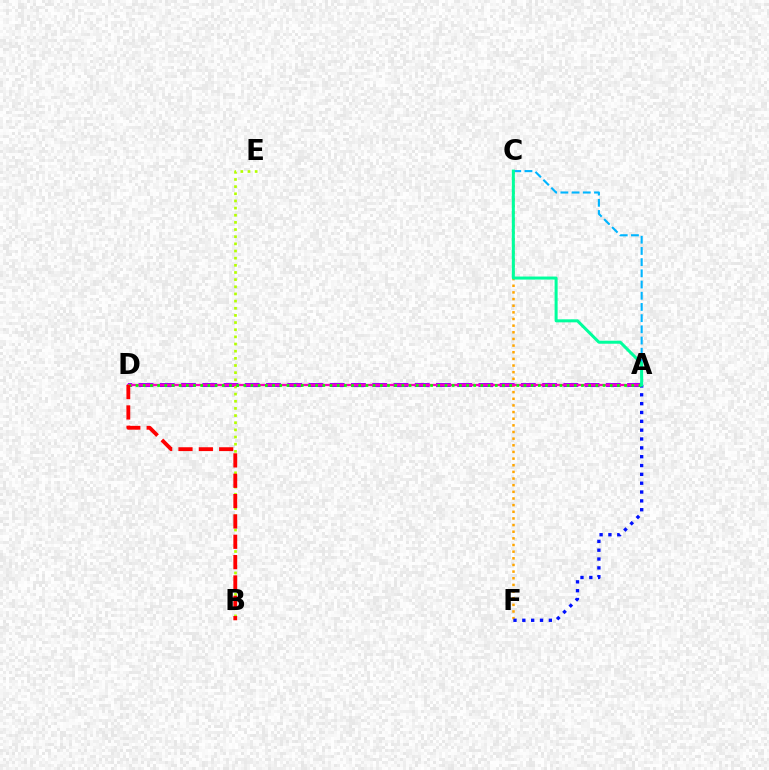{('A', 'D'): [{'color': '#9b00ff', 'line_style': 'dashed', 'thickness': 2.89}, {'color': '#ff00bd', 'line_style': 'solid', 'thickness': 1.66}, {'color': '#08ff00', 'line_style': 'dotted', 'thickness': 1.95}], ('C', 'F'): [{'color': '#ffa500', 'line_style': 'dotted', 'thickness': 1.81}], ('A', 'C'): [{'color': '#00b5ff', 'line_style': 'dashed', 'thickness': 1.52}, {'color': '#00ff9d', 'line_style': 'solid', 'thickness': 2.17}], ('B', 'E'): [{'color': '#b3ff00', 'line_style': 'dotted', 'thickness': 1.94}], ('A', 'F'): [{'color': '#0010ff', 'line_style': 'dotted', 'thickness': 2.4}], ('B', 'D'): [{'color': '#ff0000', 'line_style': 'dashed', 'thickness': 2.76}]}